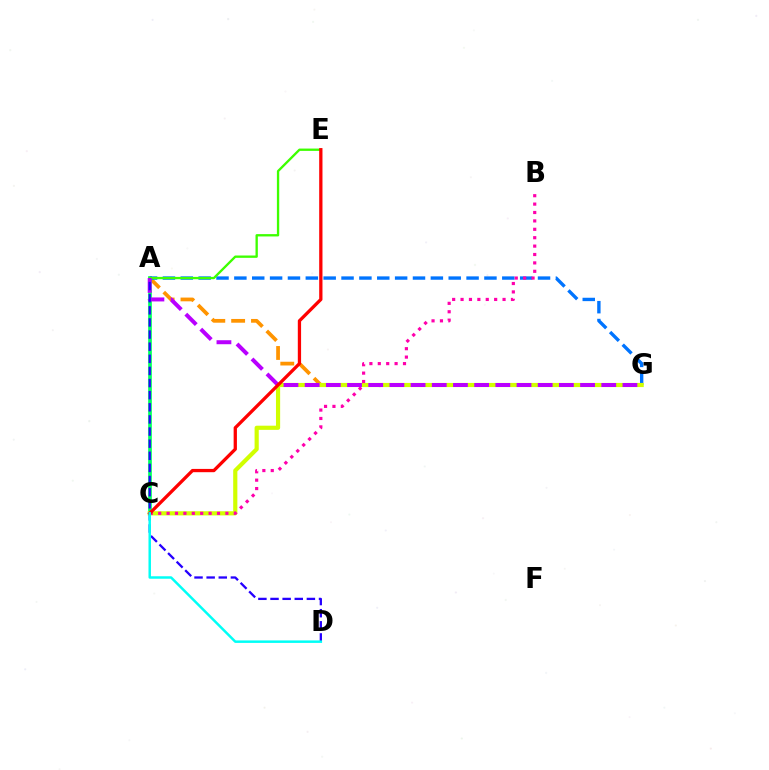{('A', 'G'): [{'color': '#ff9400', 'line_style': 'dashed', 'thickness': 2.7}, {'color': '#0074ff', 'line_style': 'dashed', 'thickness': 2.43}, {'color': '#b900ff', 'line_style': 'dashed', 'thickness': 2.88}], ('A', 'C'): [{'color': '#00ff5c', 'line_style': 'solid', 'thickness': 2.66}], ('A', 'E'): [{'color': '#3dff00', 'line_style': 'solid', 'thickness': 1.68}], ('C', 'G'): [{'color': '#d1ff00', 'line_style': 'solid', 'thickness': 3.0}], ('B', 'C'): [{'color': '#ff00ac', 'line_style': 'dotted', 'thickness': 2.28}], ('A', 'D'): [{'color': '#2500ff', 'line_style': 'dashed', 'thickness': 1.65}], ('C', 'E'): [{'color': '#ff0000', 'line_style': 'solid', 'thickness': 2.36}], ('C', 'D'): [{'color': '#00fff6', 'line_style': 'solid', 'thickness': 1.79}]}